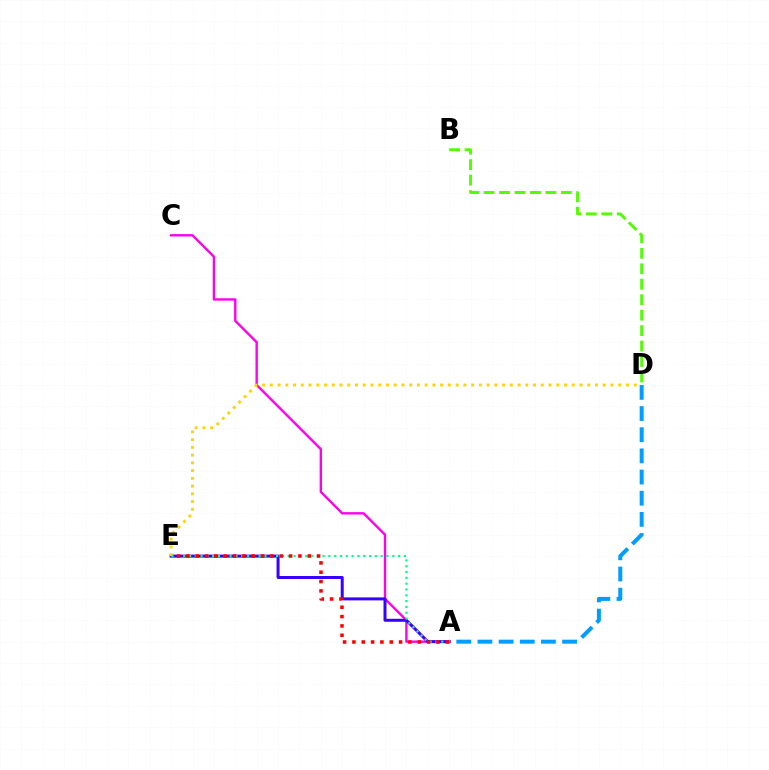{('A', 'C'): [{'color': '#ff00ed', 'line_style': 'solid', 'thickness': 1.71}], ('A', 'E'): [{'color': '#3700ff', 'line_style': 'solid', 'thickness': 2.16}, {'color': '#00ff86', 'line_style': 'dotted', 'thickness': 1.58}, {'color': '#ff0000', 'line_style': 'dotted', 'thickness': 2.54}], ('A', 'D'): [{'color': '#009eff', 'line_style': 'dashed', 'thickness': 2.88}], ('D', 'E'): [{'color': '#ffd500', 'line_style': 'dotted', 'thickness': 2.1}], ('B', 'D'): [{'color': '#4fff00', 'line_style': 'dashed', 'thickness': 2.1}]}